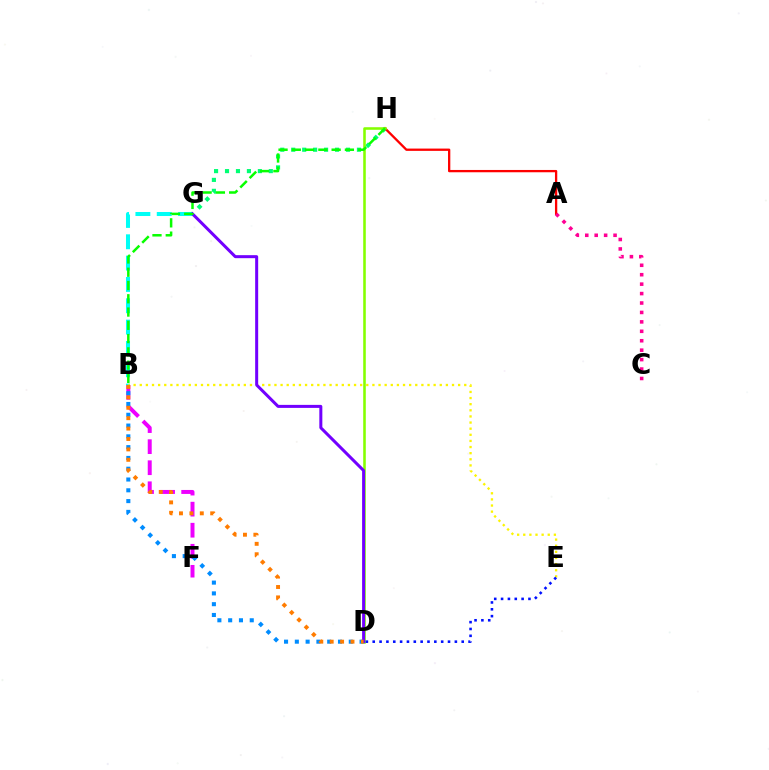{('G', 'H'): [{'color': '#00ff74', 'line_style': 'dotted', 'thickness': 2.98}], ('B', 'F'): [{'color': '#ee00ff', 'line_style': 'dashed', 'thickness': 2.86}], ('B', 'G'): [{'color': '#00fff6', 'line_style': 'dashed', 'thickness': 2.9}], ('A', 'H'): [{'color': '#ff0000', 'line_style': 'solid', 'thickness': 1.66}], ('B', 'D'): [{'color': '#008cff', 'line_style': 'dotted', 'thickness': 2.93}, {'color': '#ff7c00', 'line_style': 'dotted', 'thickness': 2.83}], ('B', 'E'): [{'color': '#fcf500', 'line_style': 'dotted', 'thickness': 1.66}], ('D', 'H'): [{'color': '#84ff00', 'line_style': 'solid', 'thickness': 1.84}], ('D', 'G'): [{'color': '#7200ff', 'line_style': 'solid', 'thickness': 2.17}], ('B', 'H'): [{'color': '#08ff00', 'line_style': 'dashed', 'thickness': 1.8}], ('D', 'E'): [{'color': '#0010ff', 'line_style': 'dotted', 'thickness': 1.86}], ('A', 'C'): [{'color': '#ff0094', 'line_style': 'dotted', 'thickness': 2.56}]}